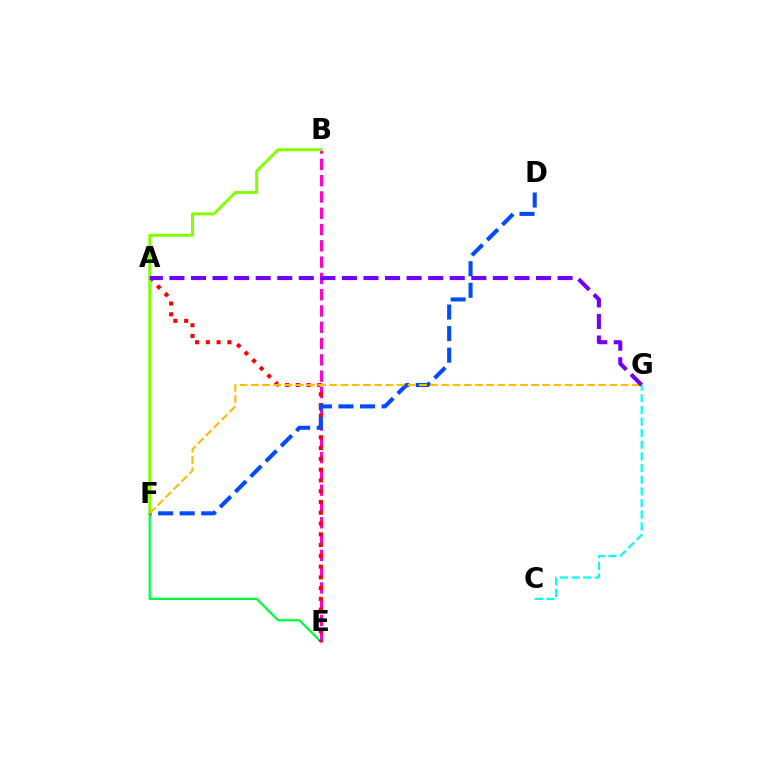{('E', 'F'): [{'color': '#00ff39', 'line_style': 'solid', 'thickness': 1.63}], ('B', 'E'): [{'color': '#ff00cf', 'line_style': 'dashed', 'thickness': 2.21}], ('A', 'E'): [{'color': '#ff0000', 'line_style': 'dotted', 'thickness': 2.93}], ('B', 'F'): [{'color': '#84ff00', 'line_style': 'solid', 'thickness': 2.13}], ('D', 'F'): [{'color': '#004bff', 'line_style': 'dashed', 'thickness': 2.93}], ('C', 'G'): [{'color': '#00fff6', 'line_style': 'dashed', 'thickness': 1.58}], ('F', 'G'): [{'color': '#ffbd00', 'line_style': 'dashed', 'thickness': 1.52}], ('A', 'G'): [{'color': '#7200ff', 'line_style': 'dashed', 'thickness': 2.93}]}